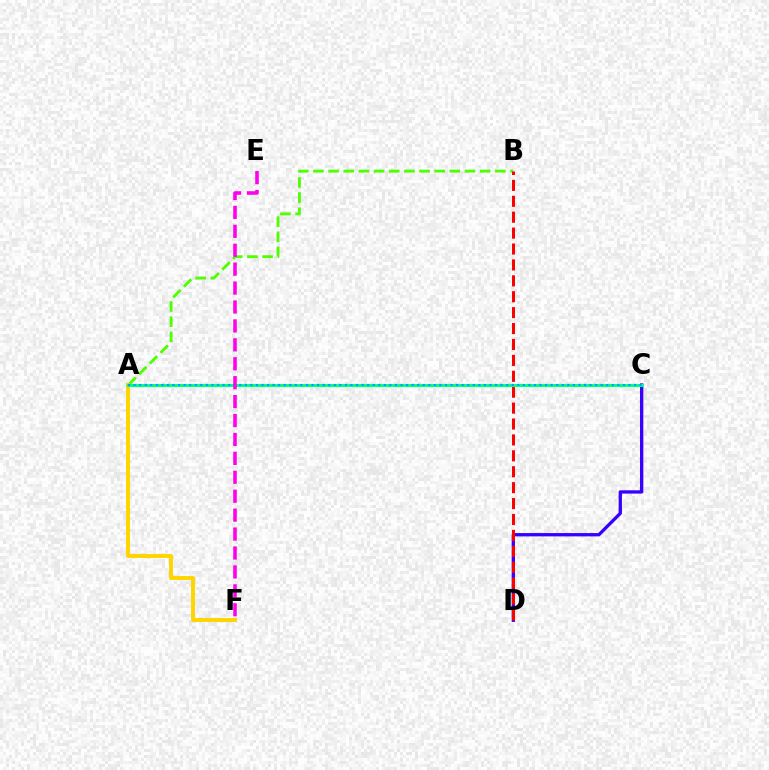{('A', 'B'): [{'color': '#4fff00', 'line_style': 'dashed', 'thickness': 2.06}], ('A', 'F'): [{'color': '#ffd500', 'line_style': 'solid', 'thickness': 2.85}], ('C', 'D'): [{'color': '#3700ff', 'line_style': 'solid', 'thickness': 2.38}], ('B', 'D'): [{'color': '#ff0000', 'line_style': 'dashed', 'thickness': 2.16}], ('A', 'C'): [{'color': '#00ff86', 'line_style': 'solid', 'thickness': 2.21}, {'color': '#009eff', 'line_style': 'dotted', 'thickness': 1.51}], ('E', 'F'): [{'color': '#ff00ed', 'line_style': 'dashed', 'thickness': 2.57}]}